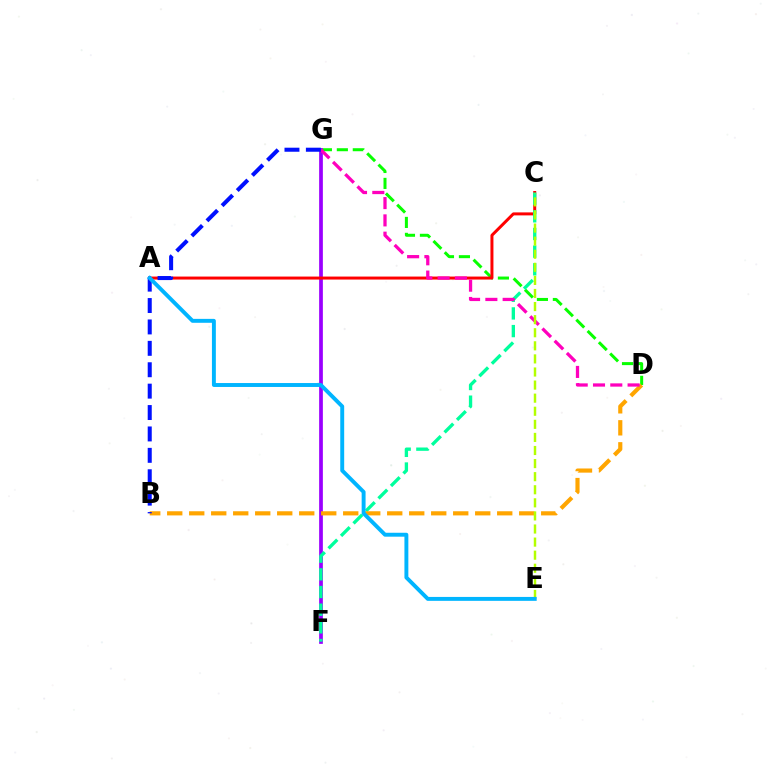{('D', 'G'): [{'color': '#08ff00', 'line_style': 'dashed', 'thickness': 2.17}, {'color': '#ff00bd', 'line_style': 'dashed', 'thickness': 2.35}], ('F', 'G'): [{'color': '#9b00ff', 'line_style': 'solid', 'thickness': 2.68}], ('A', 'C'): [{'color': '#ff0000', 'line_style': 'solid', 'thickness': 2.15}], ('C', 'F'): [{'color': '#00ff9d', 'line_style': 'dashed', 'thickness': 2.4}], ('B', 'D'): [{'color': '#ffa500', 'line_style': 'dashed', 'thickness': 2.99}], ('B', 'G'): [{'color': '#0010ff', 'line_style': 'dashed', 'thickness': 2.91}], ('C', 'E'): [{'color': '#b3ff00', 'line_style': 'dashed', 'thickness': 1.78}], ('A', 'E'): [{'color': '#00b5ff', 'line_style': 'solid', 'thickness': 2.82}]}